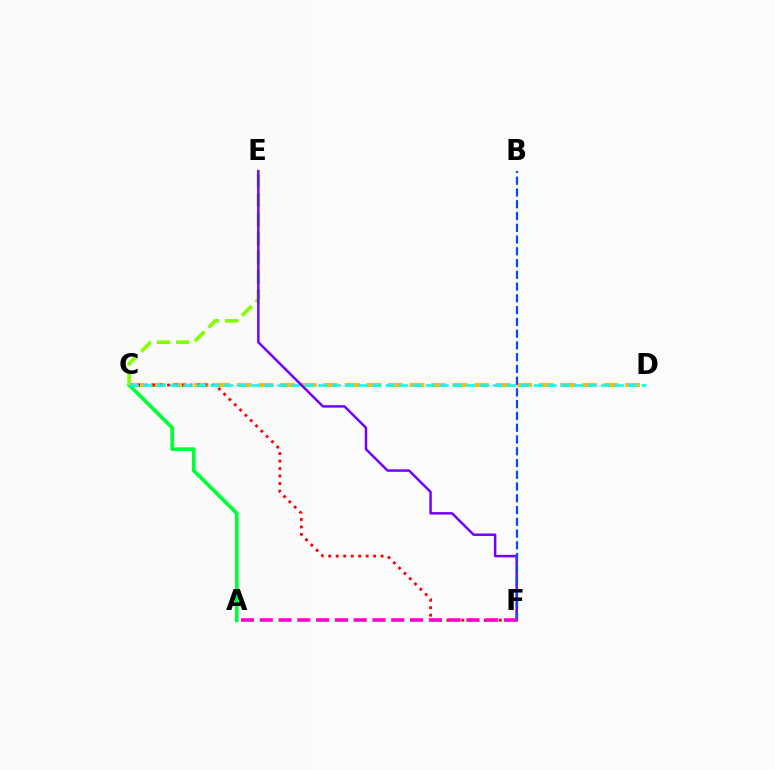{('C', 'D'): [{'color': '#ffbd00', 'line_style': 'dashed', 'thickness': 2.93}, {'color': '#00fff6', 'line_style': 'dashed', 'thickness': 1.83}], ('A', 'C'): [{'color': '#00ff39', 'line_style': 'solid', 'thickness': 2.68}], ('C', 'F'): [{'color': '#ff0000', 'line_style': 'dotted', 'thickness': 2.03}], ('C', 'E'): [{'color': '#84ff00', 'line_style': 'dashed', 'thickness': 2.62}], ('E', 'F'): [{'color': '#7200ff', 'line_style': 'solid', 'thickness': 1.78}], ('B', 'F'): [{'color': '#004bff', 'line_style': 'dashed', 'thickness': 1.6}], ('A', 'F'): [{'color': '#ff00cf', 'line_style': 'dashed', 'thickness': 2.55}]}